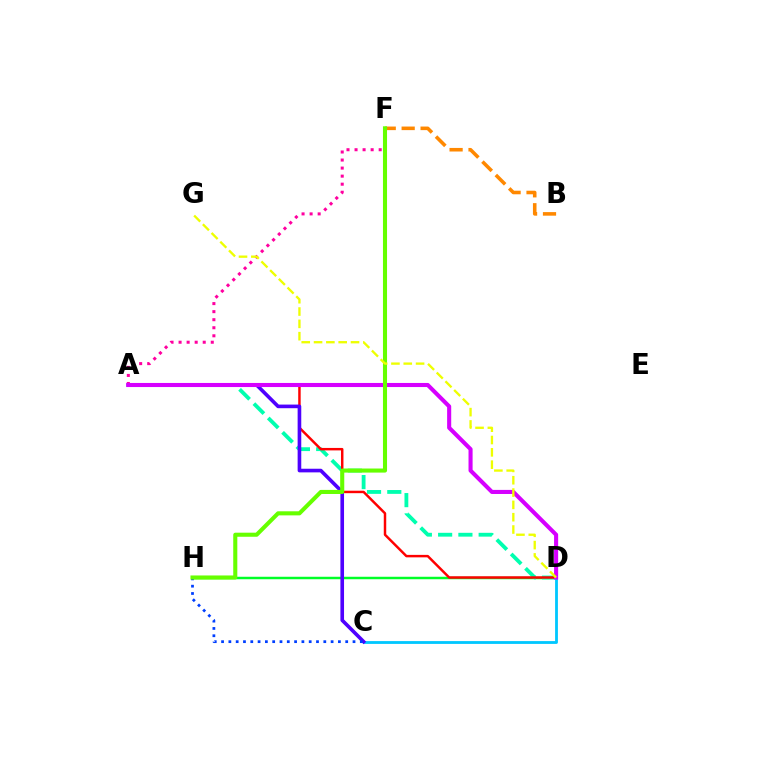{('D', 'H'): [{'color': '#00ff27', 'line_style': 'solid', 'thickness': 1.78}], ('C', 'D'): [{'color': '#00c7ff', 'line_style': 'solid', 'thickness': 2.03}], ('B', 'F'): [{'color': '#ff8800', 'line_style': 'dashed', 'thickness': 2.57}], ('A', 'D'): [{'color': '#00ffaf', 'line_style': 'dashed', 'thickness': 2.75}, {'color': '#ff0000', 'line_style': 'solid', 'thickness': 1.78}, {'color': '#d600ff', 'line_style': 'solid', 'thickness': 2.94}], ('A', 'C'): [{'color': '#4f00ff', 'line_style': 'solid', 'thickness': 2.62}], ('A', 'F'): [{'color': '#ff00a0', 'line_style': 'dotted', 'thickness': 2.19}], ('C', 'H'): [{'color': '#003fff', 'line_style': 'dotted', 'thickness': 1.98}], ('F', 'H'): [{'color': '#66ff00', 'line_style': 'solid', 'thickness': 2.94}], ('D', 'G'): [{'color': '#eeff00', 'line_style': 'dashed', 'thickness': 1.67}]}